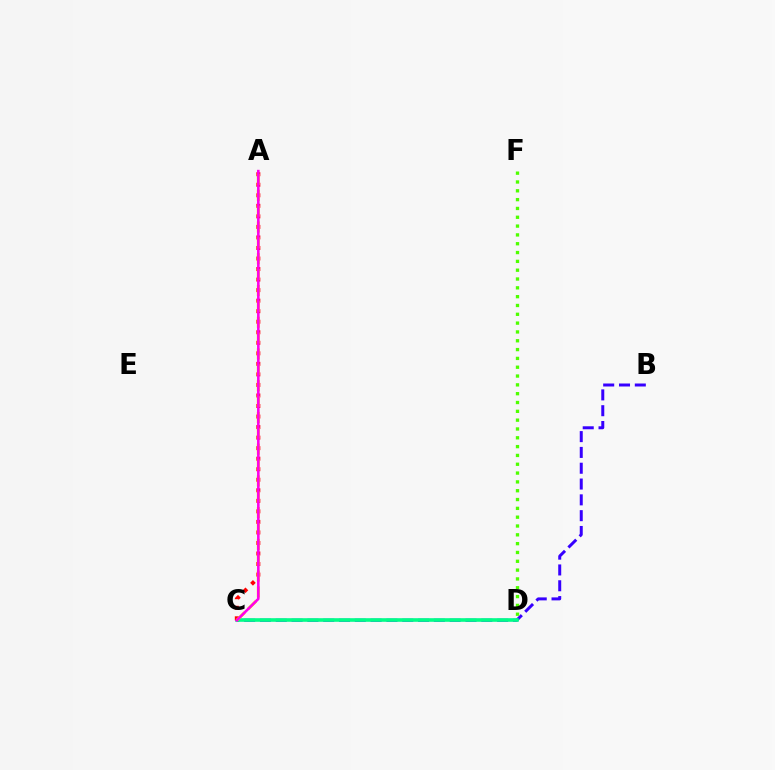{('B', 'C'): [{'color': '#3700ff', 'line_style': 'dashed', 'thickness': 2.15}], ('C', 'D'): [{'color': '#009eff', 'line_style': 'solid', 'thickness': 1.65}, {'color': '#00ff86', 'line_style': 'solid', 'thickness': 2.56}], ('D', 'F'): [{'color': '#4fff00', 'line_style': 'dotted', 'thickness': 2.4}], ('A', 'C'): [{'color': '#ff0000', 'line_style': 'dotted', 'thickness': 2.86}, {'color': '#ffd500', 'line_style': 'dashed', 'thickness': 2.16}, {'color': '#ff00ed', 'line_style': 'solid', 'thickness': 1.86}]}